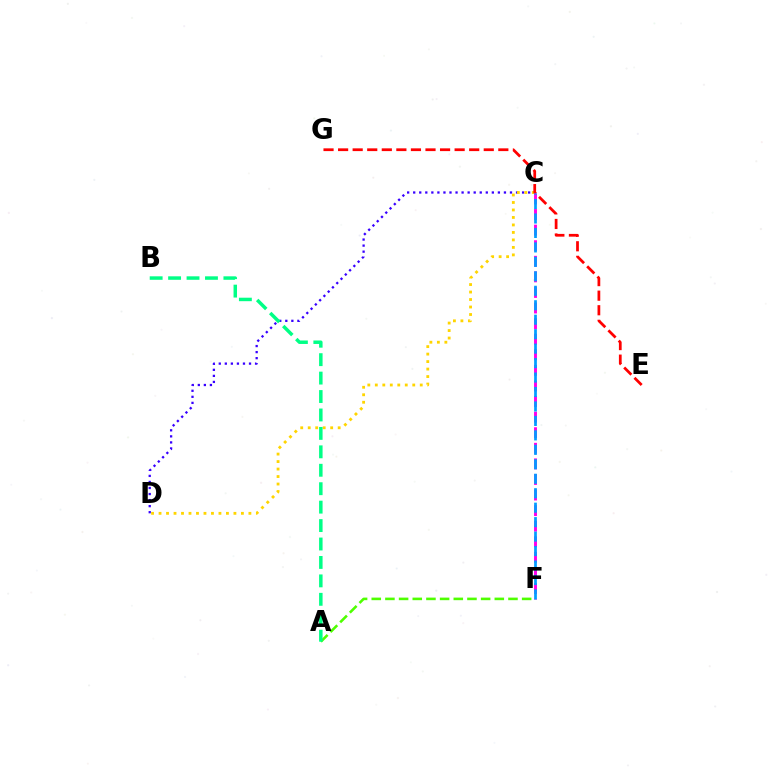{('C', 'D'): [{'color': '#3700ff', 'line_style': 'dotted', 'thickness': 1.64}, {'color': '#ffd500', 'line_style': 'dotted', 'thickness': 2.03}], ('A', 'F'): [{'color': '#4fff00', 'line_style': 'dashed', 'thickness': 1.86}], ('E', 'G'): [{'color': '#ff0000', 'line_style': 'dashed', 'thickness': 1.98}], ('C', 'F'): [{'color': '#ff00ed', 'line_style': 'dashed', 'thickness': 2.12}, {'color': '#009eff', 'line_style': 'dashed', 'thickness': 1.96}], ('A', 'B'): [{'color': '#00ff86', 'line_style': 'dashed', 'thickness': 2.5}]}